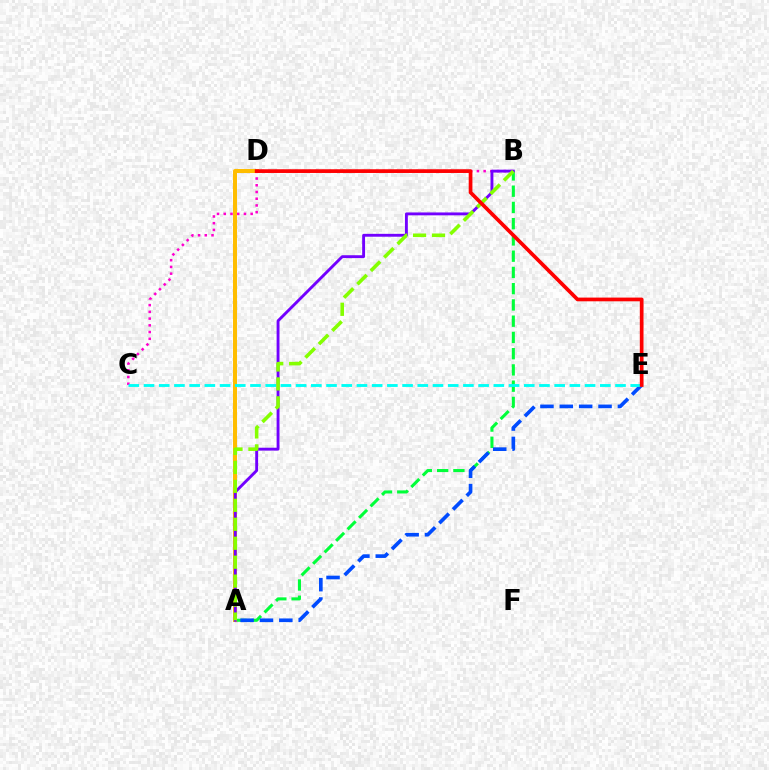{('A', 'B'): [{'color': '#00ff39', 'line_style': 'dashed', 'thickness': 2.21}, {'color': '#7200ff', 'line_style': 'solid', 'thickness': 2.07}, {'color': '#84ff00', 'line_style': 'dashed', 'thickness': 2.58}], ('B', 'C'): [{'color': '#ff00cf', 'line_style': 'dotted', 'thickness': 1.83}], ('A', 'E'): [{'color': '#004bff', 'line_style': 'dashed', 'thickness': 2.63}], ('A', 'D'): [{'color': '#ffbd00', 'line_style': 'solid', 'thickness': 2.89}], ('C', 'E'): [{'color': '#00fff6', 'line_style': 'dashed', 'thickness': 2.07}], ('D', 'E'): [{'color': '#ff0000', 'line_style': 'solid', 'thickness': 2.67}]}